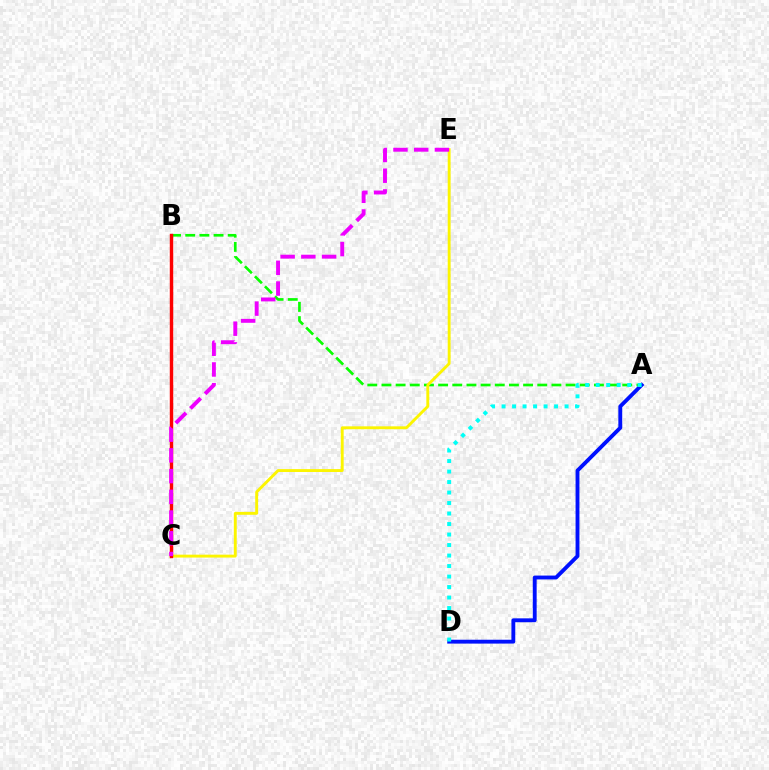{('A', 'B'): [{'color': '#08ff00', 'line_style': 'dashed', 'thickness': 1.92}], ('C', 'E'): [{'color': '#fcf500', 'line_style': 'solid', 'thickness': 2.08}, {'color': '#ee00ff', 'line_style': 'dashed', 'thickness': 2.82}], ('A', 'D'): [{'color': '#0010ff', 'line_style': 'solid', 'thickness': 2.78}, {'color': '#00fff6', 'line_style': 'dotted', 'thickness': 2.85}], ('B', 'C'): [{'color': '#ff0000', 'line_style': 'solid', 'thickness': 2.47}]}